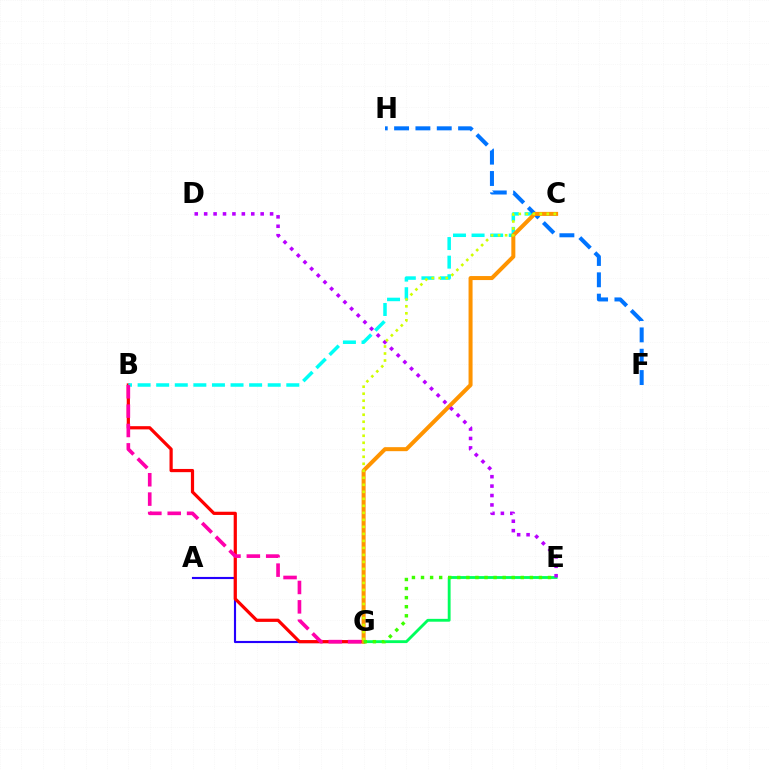{('E', 'G'): [{'color': '#00ff5c', 'line_style': 'solid', 'thickness': 2.05}, {'color': '#3dff00', 'line_style': 'dotted', 'thickness': 2.46}], ('A', 'G'): [{'color': '#2500ff', 'line_style': 'solid', 'thickness': 1.54}], ('B', 'G'): [{'color': '#ff0000', 'line_style': 'solid', 'thickness': 2.31}, {'color': '#ff00ac', 'line_style': 'dashed', 'thickness': 2.63}], ('B', 'C'): [{'color': '#00fff6', 'line_style': 'dashed', 'thickness': 2.53}], ('F', 'H'): [{'color': '#0074ff', 'line_style': 'dashed', 'thickness': 2.9}], ('C', 'G'): [{'color': '#ff9400', 'line_style': 'solid', 'thickness': 2.89}, {'color': '#d1ff00', 'line_style': 'dotted', 'thickness': 1.9}], ('D', 'E'): [{'color': '#b900ff', 'line_style': 'dotted', 'thickness': 2.56}]}